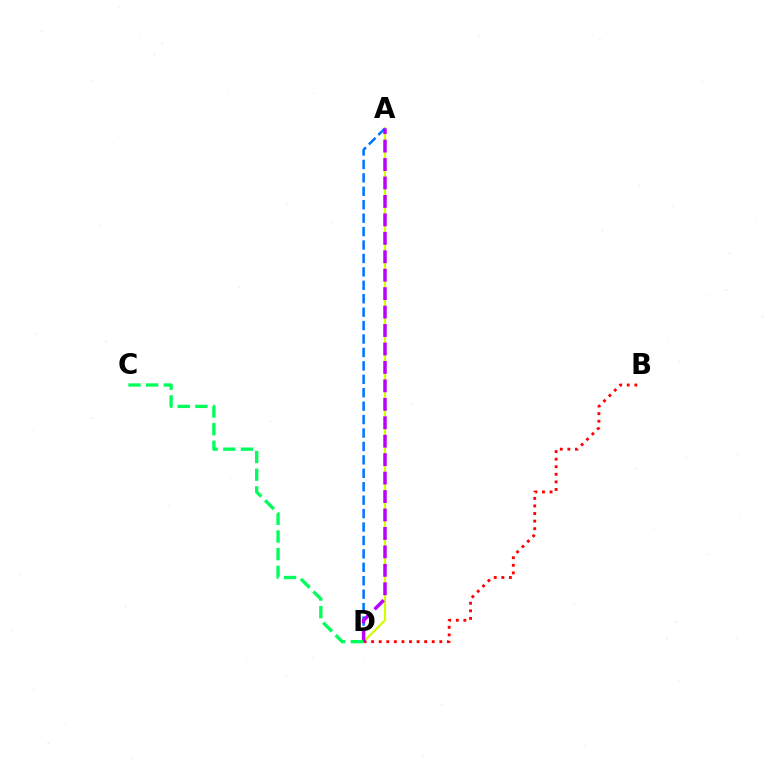{('A', 'D'): [{'color': '#d1ff00', 'line_style': 'solid', 'thickness': 1.59}, {'color': '#0074ff', 'line_style': 'dashed', 'thickness': 1.82}, {'color': '#b900ff', 'line_style': 'dashed', 'thickness': 2.51}], ('B', 'D'): [{'color': '#ff0000', 'line_style': 'dotted', 'thickness': 2.06}], ('C', 'D'): [{'color': '#00ff5c', 'line_style': 'dashed', 'thickness': 2.4}]}